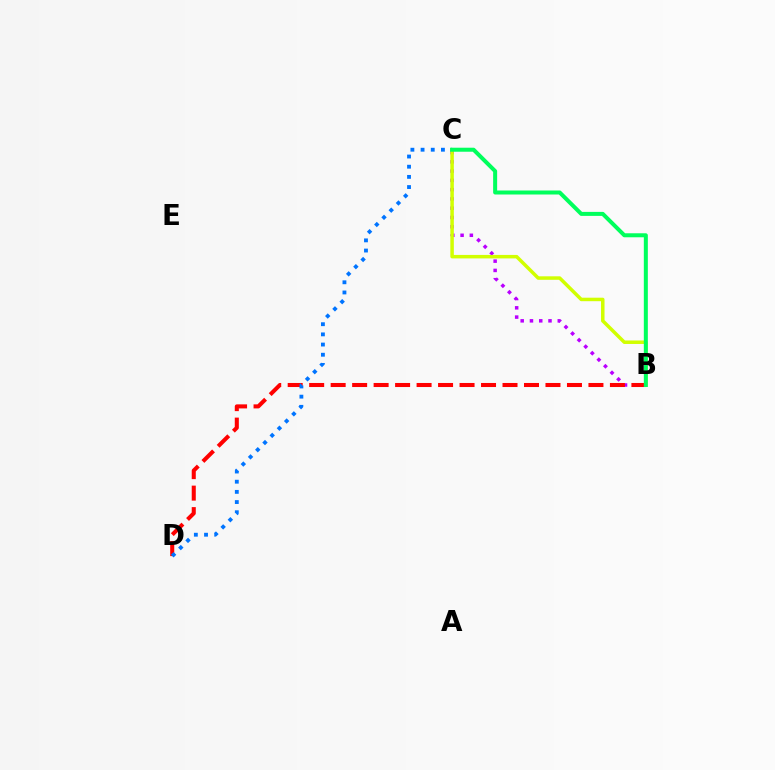{('B', 'C'): [{'color': '#b900ff', 'line_style': 'dotted', 'thickness': 2.52}, {'color': '#d1ff00', 'line_style': 'solid', 'thickness': 2.52}, {'color': '#00ff5c', 'line_style': 'solid', 'thickness': 2.89}], ('B', 'D'): [{'color': '#ff0000', 'line_style': 'dashed', 'thickness': 2.92}], ('C', 'D'): [{'color': '#0074ff', 'line_style': 'dotted', 'thickness': 2.76}]}